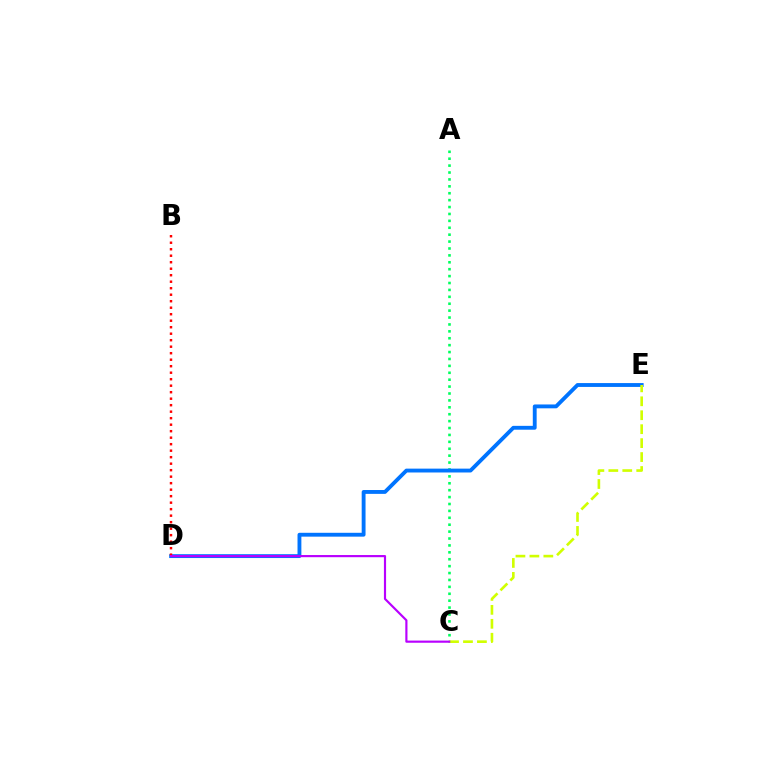{('A', 'C'): [{'color': '#00ff5c', 'line_style': 'dotted', 'thickness': 1.88}], ('D', 'E'): [{'color': '#0074ff', 'line_style': 'solid', 'thickness': 2.78}], ('C', 'E'): [{'color': '#d1ff00', 'line_style': 'dashed', 'thickness': 1.89}], ('B', 'D'): [{'color': '#ff0000', 'line_style': 'dotted', 'thickness': 1.77}], ('C', 'D'): [{'color': '#b900ff', 'line_style': 'solid', 'thickness': 1.56}]}